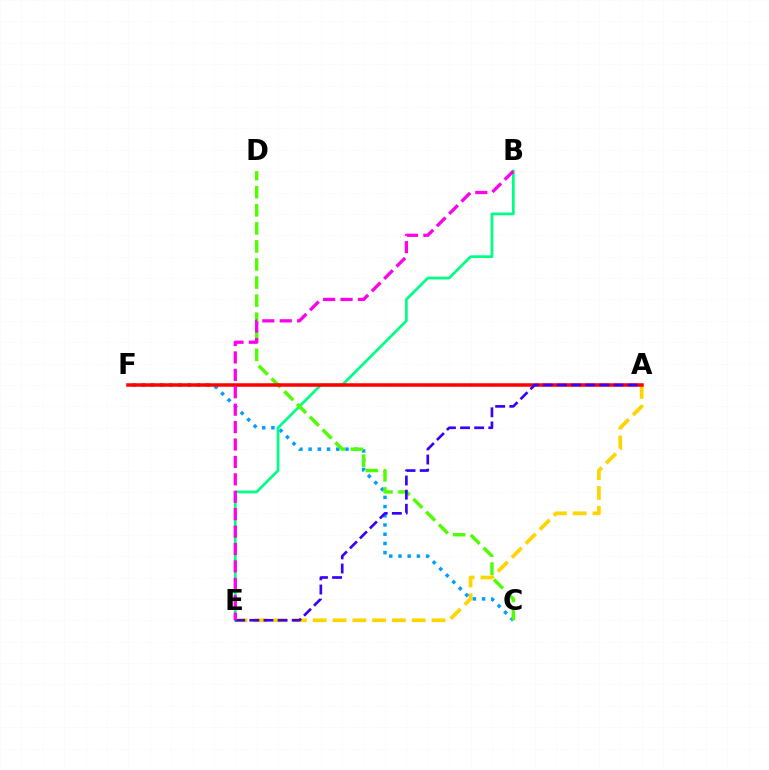{('A', 'E'): [{'color': '#ffd500', 'line_style': 'dashed', 'thickness': 2.69}, {'color': '#3700ff', 'line_style': 'dashed', 'thickness': 1.92}], ('C', 'F'): [{'color': '#009eff', 'line_style': 'dotted', 'thickness': 2.5}], ('B', 'E'): [{'color': '#00ff86', 'line_style': 'solid', 'thickness': 1.97}, {'color': '#ff00ed', 'line_style': 'dashed', 'thickness': 2.37}], ('C', 'D'): [{'color': '#4fff00', 'line_style': 'dashed', 'thickness': 2.45}], ('A', 'F'): [{'color': '#ff0000', 'line_style': 'solid', 'thickness': 2.53}]}